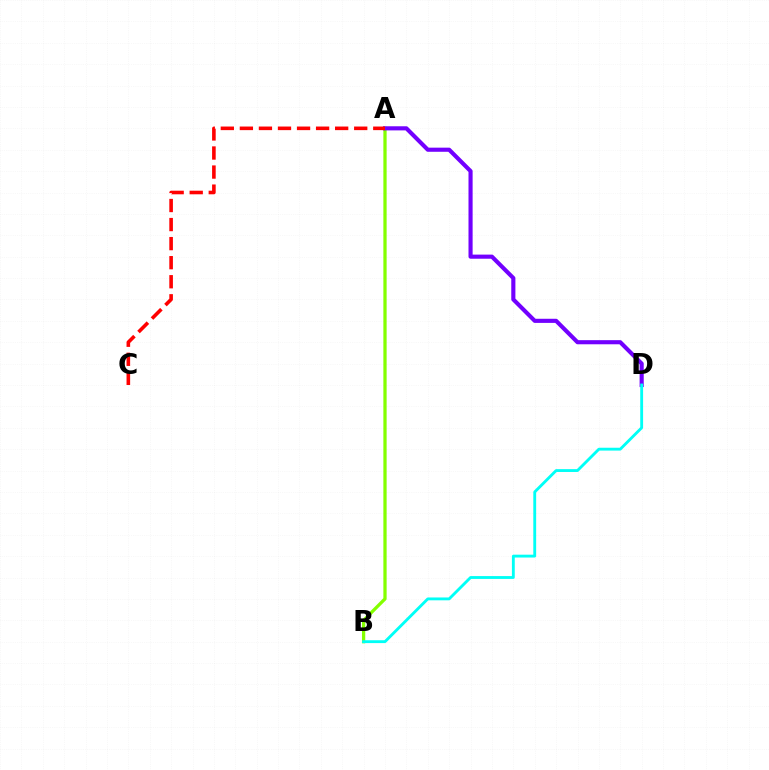{('A', 'B'): [{'color': '#84ff00', 'line_style': 'solid', 'thickness': 2.35}], ('A', 'D'): [{'color': '#7200ff', 'line_style': 'solid', 'thickness': 2.97}], ('B', 'D'): [{'color': '#00fff6', 'line_style': 'solid', 'thickness': 2.05}], ('A', 'C'): [{'color': '#ff0000', 'line_style': 'dashed', 'thickness': 2.59}]}